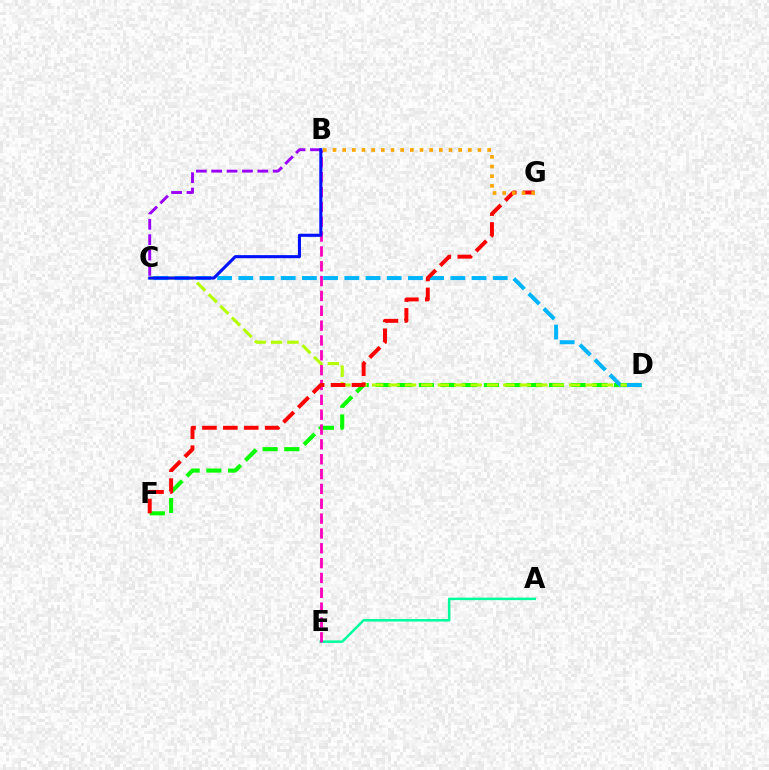{('D', 'F'): [{'color': '#08ff00', 'line_style': 'dashed', 'thickness': 2.95}], ('A', 'E'): [{'color': '#00ff9d', 'line_style': 'solid', 'thickness': 1.8}], ('B', 'E'): [{'color': '#ff00bd', 'line_style': 'dashed', 'thickness': 2.02}], ('C', 'D'): [{'color': '#b3ff00', 'line_style': 'dashed', 'thickness': 2.23}, {'color': '#00b5ff', 'line_style': 'dashed', 'thickness': 2.88}], ('B', 'C'): [{'color': '#9b00ff', 'line_style': 'dashed', 'thickness': 2.09}, {'color': '#0010ff', 'line_style': 'solid', 'thickness': 2.22}], ('F', 'G'): [{'color': '#ff0000', 'line_style': 'dashed', 'thickness': 2.84}], ('B', 'G'): [{'color': '#ffa500', 'line_style': 'dotted', 'thickness': 2.63}]}